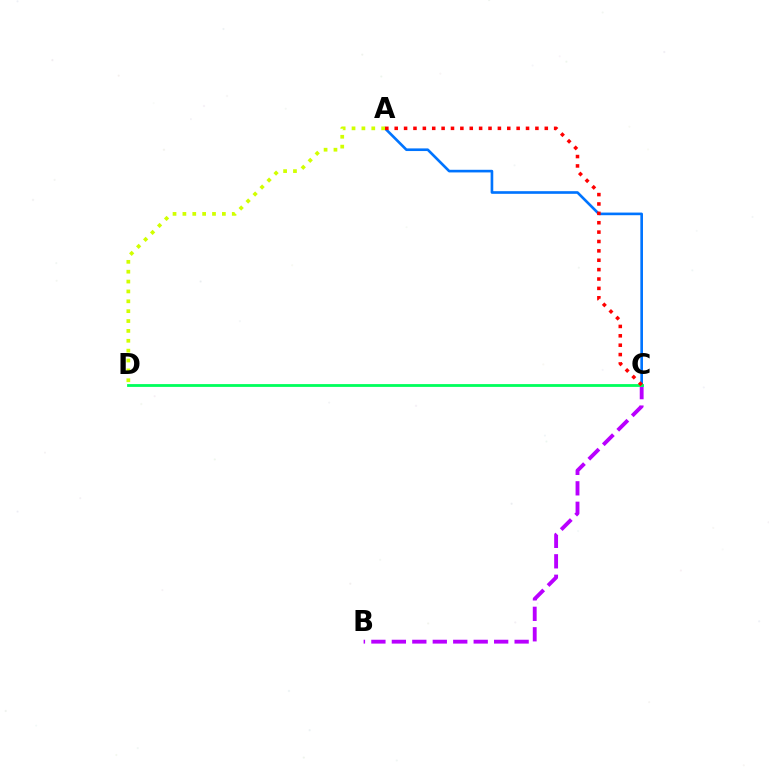{('B', 'C'): [{'color': '#b900ff', 'line_style': 'dashed', 'thickness': 2.78}], ('A', 'C'): [{'color': '#0074ff', 'line_style': 'solid', 'thickness': 1.9}, {'color': '#ff0000', 'line_style': 'dotted', 'thickness': 2.55}], ('A', 'D'): [{'color': '#d1ff00', 'line_style': 'dotted', 'thickness': 2.68}], ('C', 'D'): [{'color': '#00ff5c', 'line_style': 'solid', 'thickness': 2.02}]}